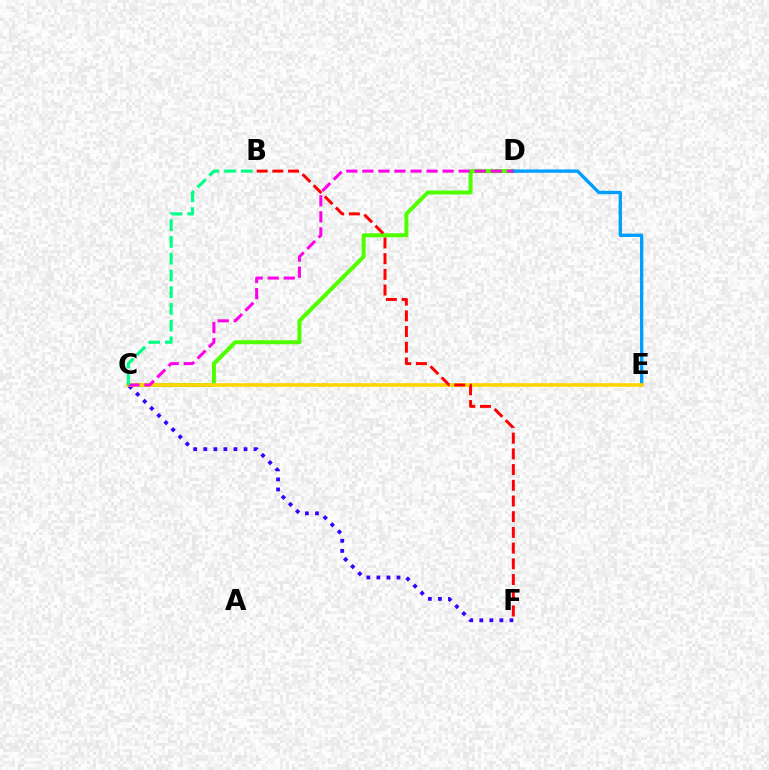{('C', 'D'): [{'color': '#4fff00', 'line_style': 'solid', 'thickness': 2.89}, {'color': '#ff00ed', 'line_style': 'dashed', 'thickness': 2.18}], ('D', 'E'): [{'color': '#009eff', 'line_style': 'solid', 'thickness': 2.4}], ('C', 'F'): [{'color': '#3700ff', 'line_style': 'dotted', 'thickness': 2.73}], ('C', 'E'): [{'color': '#ffd500', 'line_style': 'solid', 'thickness': 2.62}], ('B', 'C'): [{'color': '#00ff86', 'line_style': 'dashed', 'thickness': 2.28}], ('B', 'F'): [{'color': '#ff0000', 'line_style': 'dashed', 'thickness': 2.13}]}